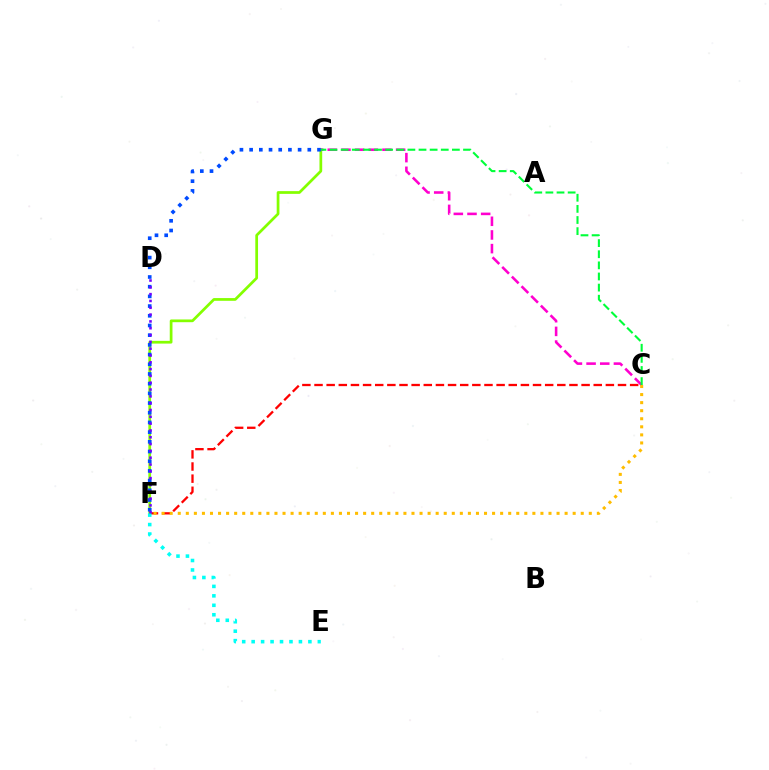{('C', 'F'): [{'color': '#ff0000', 'line_style': 'dashed', 'thickness': 1.65}, {'color': '#ffbd00', 'line_style': 'dotted', 'thickness': 2.19}], ('F', 'G'): [{'color': '#84ff00', 'line_style': 'solid', 'thickness': 1.97}, {'color': '#004bff', 'line_style': 'dotted', 'thickness': 2.63}], ('C', 'G'): [{'color': '#ff00cf', 'line_style': 'dashed', 'thickness': 1.86}, {'color': '#00ff39', 'line_style': 'dashed', 'thickness': 1.51}], ('E', 'F'): [{'color': '#00fff6', 'line_style': 'dotted', 'thickness': 2.57}], ('D', 'F'): [{'color': '#7200ff', 'line_style': 'dotted', 'thickness': 1.85}]}